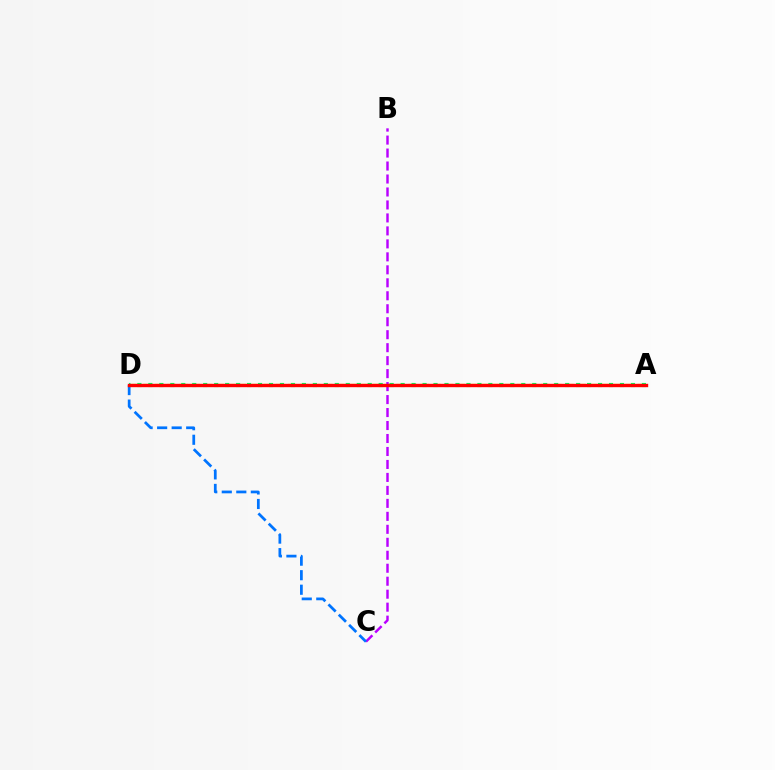{('A', 'D'): [{'color': '#d1ff00', 'line_style': 'dashed', 'thickness': 1.64}, {'color': '#00ff5c', 'line_style': 'dotted', 'thickness': 2.98}, {'color': '#ff0000', 'line_style': 'solid', 'thickness': 2.44}], ('B', 'C'): [{'color': '#b900ff', 'line_style': 'dashed', 'thickness': 1.76}], ('C', 'D'): [{'color': '#0074ff', 'line_style': 'dashed', 'thickness': 1.97}]}